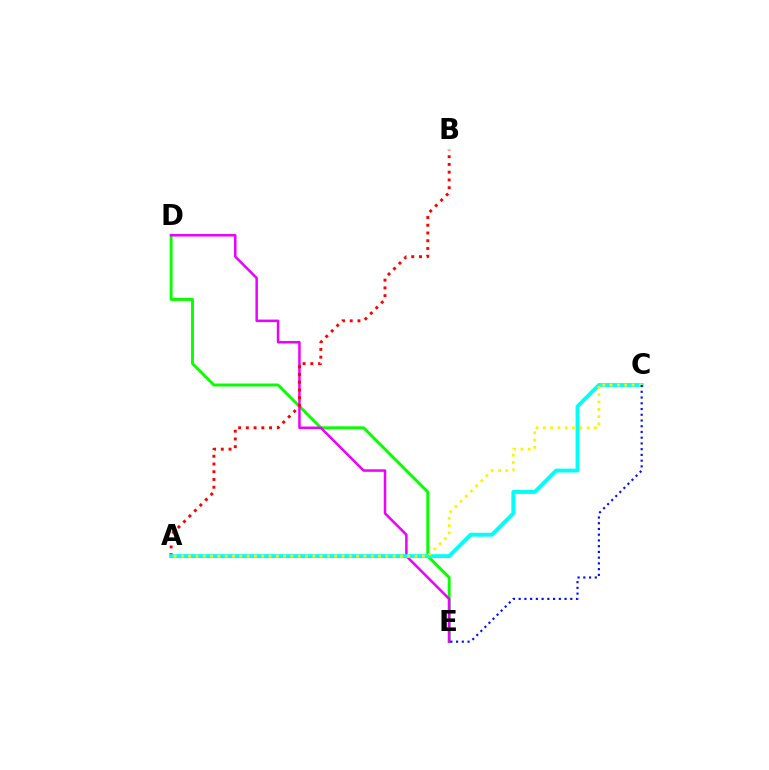{('D', 'E'): [{'color': '#08ff00', 'line_style': 'solid', 'thickness': 2.1}, {'color': '#ee00ff', 'line_style': 'solid', 'thickness': 1.81}], ('A', 'B'): [{'color': '#ff0000', 'line_style': 'dotted', 'thickness': 2.1}], ('A', 'C'): [{'color': '#00fff6', 'line_style': 'solid', 'thickness': 2.78}, {'color': '#fcf500', 'line_style': 'dotted', 'thickness': 1.98}], ('C', 'E'): [{'color': '#0010ff', 'line_style': 'dotted', 'thickness': 1.56}]}